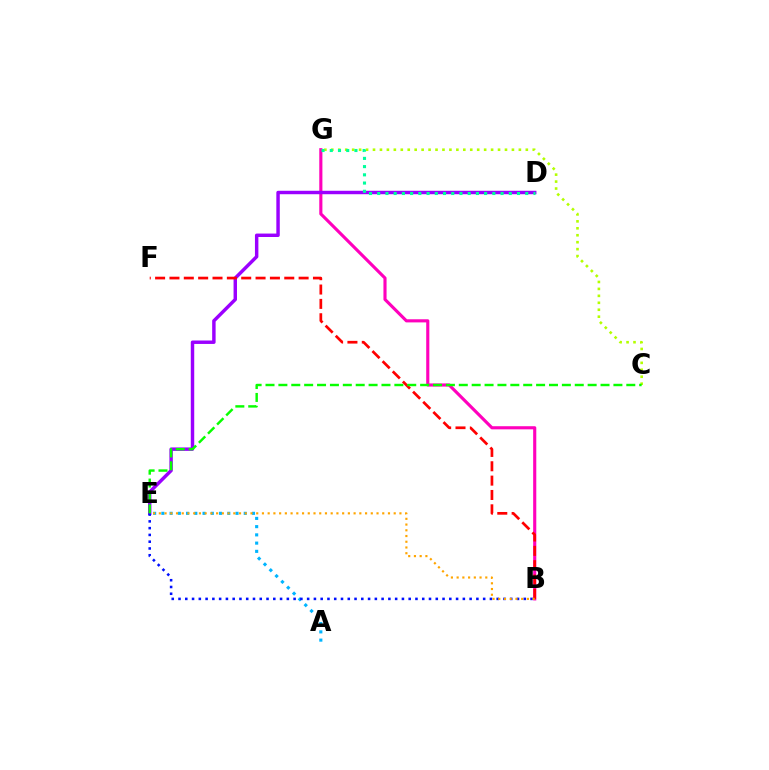{('B', 'G'): [{'color': '#ff00bd', 'line_style': 'solid', 'thickness': 2.25}], ('C', 'G'): [{'color': '#b3ff00', 'line_style': 'dotted', 'thickness': 1.89}], ('D', 'E'): [{'color': '#9b00ff', 'line_style': 'solid', 'thickness': 2.48}], ('A', 'E'): [{'color': '#00b5ff', 'line_style': 'dotted', 'thickness': 2.24}], ('B', 'E'): [{'color': '#0010ff', 'line_style': 'dotted', 'thickness': 1.84}, {'color': '#ffa500', 'line_style': 'dotted', 'thickness': 1.56}], ('B', 'F'): [{'color': '#ff0000', 'line_style': 'dashed', 'thickness': 1.95}], ('D', 'G'): [{'color': '#00ff9d', 'line_style': 'dotted', 'thickness': 2.23}], ('C', 'E'): [{'color': '#08ff00', 'line_style': 'dashed', 'thickness': 1.75}]}